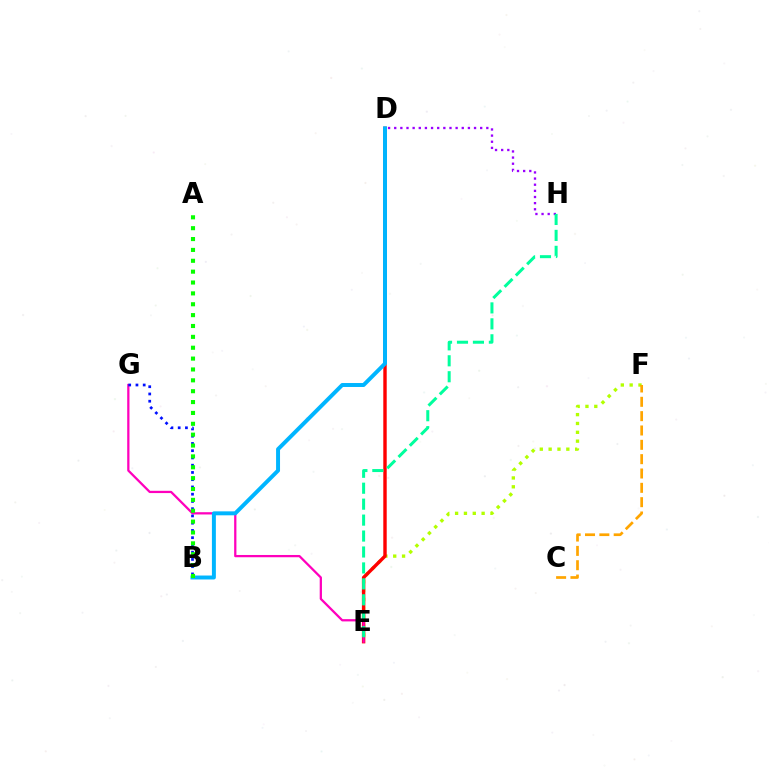{('D', 'H'): [{'color': '#9b00ff', 'line_style': 'dotted', 'thickness': 1.67}], ('E', 'F'): [{'color': '#b3ff00', 'line_style': 'dotted', 'thickness': 2.4}], ('D', 'E'): [{'color': '#ff0000', 'line_style': 'solid', 'thickness': 2.46}], ('E', 'G'): [{'color': '#ff00bd', 'line_style': 'solid', 'thickness': 1.63}], ('B', 'G'): [{'color': '#0010ff', 'line_style': 'dotted', 'thickness': 1.97}], ('B', 'D'): [{'color': '#00b5ff', 'line_style': 'solid', 'thickness': 2.85}], ('A', 'B'): [{'color': '#08ff00', 'line_style': 'dotted', 'thickness': 2.95}], ('C', 'F'): [{'color': '#ffa500', 'line_style': 'dashed', 'thickness': 1.95}], ('E', 'H'): [{'color': '#00ff9d', 'line_style': 'dashed', 'thickness': 2.17}]}